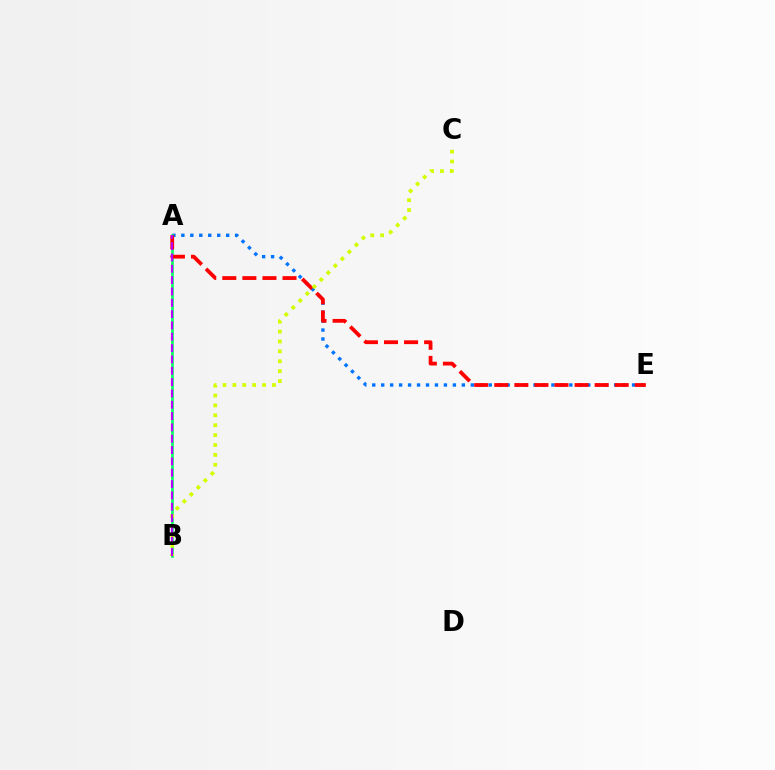{('A', 'E'): [{'color': '#0074ff', 'line_style': 'dotted', 'thickness': 2.43}, {'color': '#ff0000', 'line_style': 'dashed', 'thickness': 2.73}], ('A', 'B'): [{'color': '#00ff5c', 'line_style': 'solid', 'thickness': 1.86}, {'color': '#b900ff', 'line_style': 'dashed', 'thickness': 1.54}], ('B', 'C'): [{'color': '#d1ff00', 'line_style': 'dotted', 'thickness': 2.69}]}